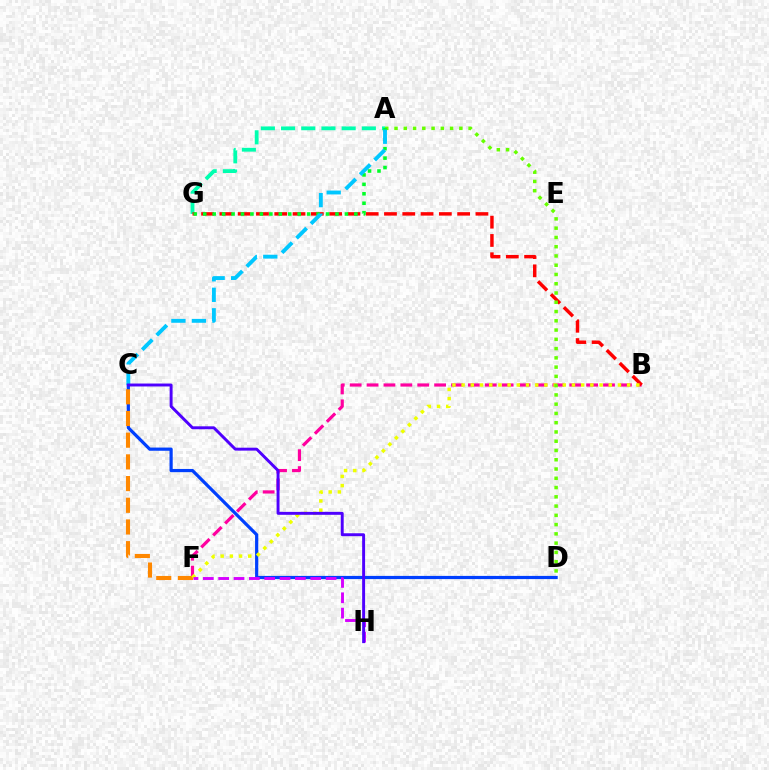{('B', 'F'): [{'color': '#ff00a0', 'line_style': 'dashed', 'thickness': 2.29}, {'color': '#eeff00', 'line_style': 'dotted', 'thickness': 2.5}], ('C', 'D'): [{'color': '#003fff', 'line_style': 'solid', 'thickness': 2.3}], ('A', 'G'): [{'color': '#00ffaf', 'line_style': 'dashed', 'thickness': 2.74}, {'color': '#00ff27', 'line_style': 'dotted', 'thickness': 2.57}], ('B', 'G'): [{'color': '#ff0000', 'line_style': 'dashed', 'thickness': 2.48}], ('C', 'F'): [{'color': '#ff8800', 'line_style': 'dashed', 'thickness': 2.95}], ('F', 'H'): [{'color': '#d600ff', 'line_style': 'dashed', 'thickness': 2.08}], ('A', 'D'): [{'color': '#66ff00', 'line_style': 'dotted', 'thickness': 2.52}], ('A', 'C'): [{'color': '#00c7ff', 'line_style': 'dashed', 'thickness': 2.79}], ('C', 'H'): [{'color': '#4f00ff', 'line_style': 'solid', 'thickness': 2.11}]}